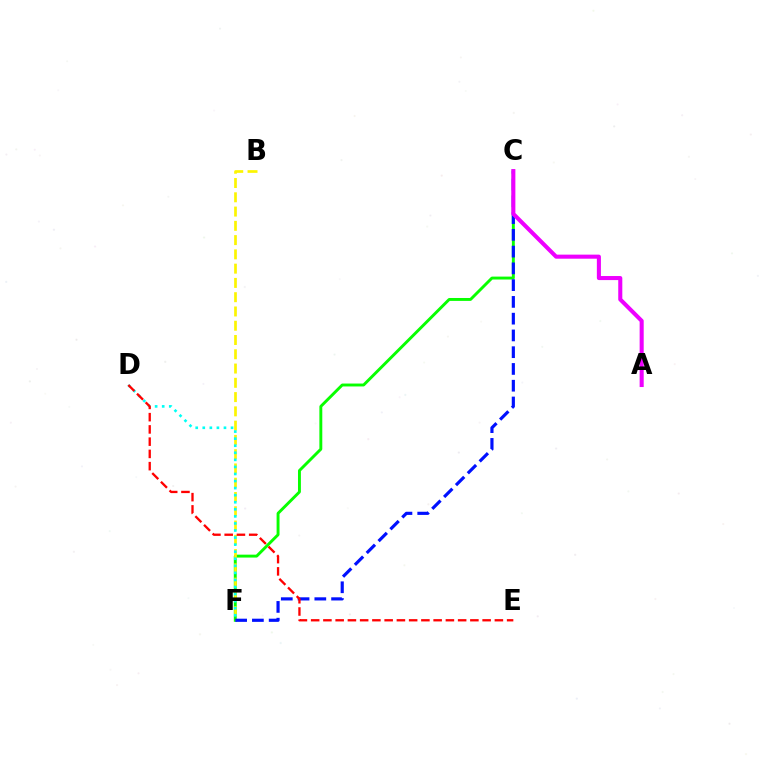{('C', 'F'): [{'color': '#08ff00', 'line_style': 'solid', 'thickness': 2.09}, {'color': '#0010ff', 'line_style': 'dashed', 'thickness': 2.28}], ('B', 'F'): [{'color': '#fcf500', 'line_style': 'dashed', 'thickness': 1.94}], ('D', 'F'): [{'color': '#00fff6', 'line_style': 'dotted', 'thickness': 1.92}], ('A', 'C'): [{'color': '#ee00ff', 'line_style': 'solid', 'thickness': 2.93}], ('D', 'E'): [{'color': '#ff0000', 'line_style': 'dashed', 'thickness': 1.66}]}